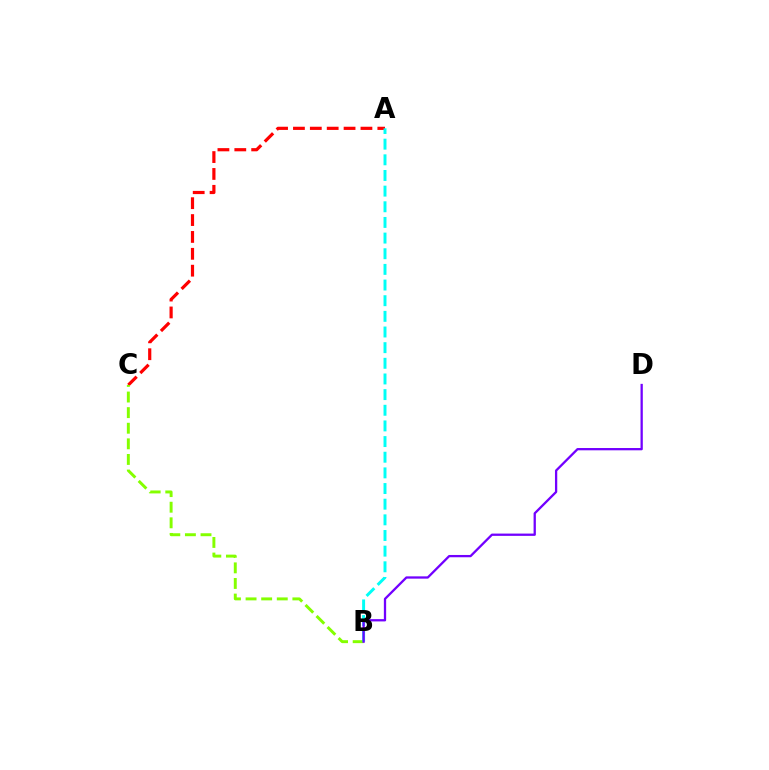{('A', 'C'): [{'color': '#ff0000', 'line_style': 'dashed', 'thickness': 2.29}], ('B', 'C'): [{'color': '#84ff00', 'line_style': 'dashed', 'thickness': 2.12}], ('A', 'B'): [{'color': '#00fff6', 'line_style': 'dashed', 'thickness': 2.13}], ('B', 'D'): [{'color': '#7200ff', 'line_style': 'solid', 'thickness': 1.65}]}